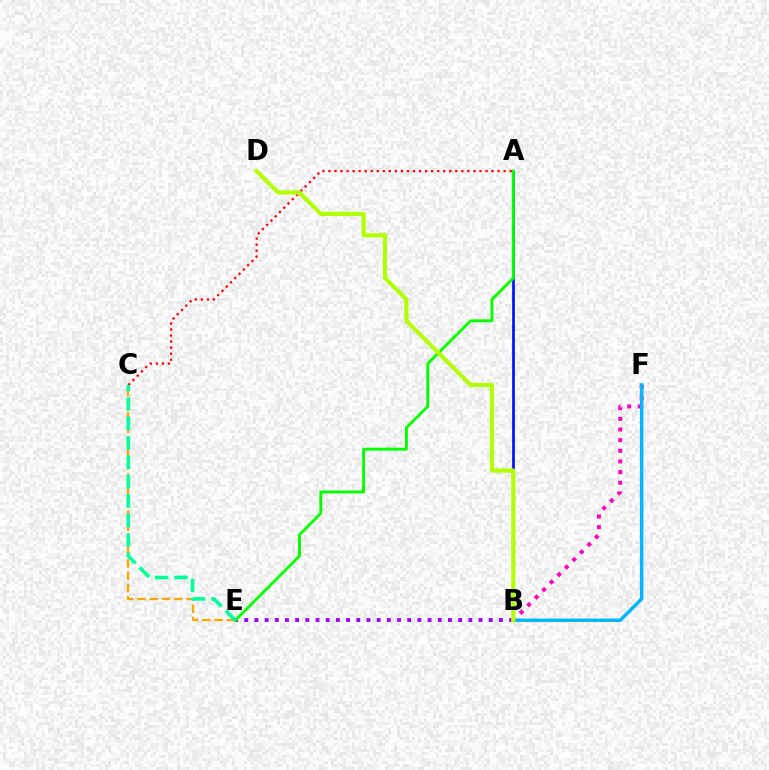{('A', 'B'): [{'color': '#0010ff', 'line_style': 'solid', 'thickness': 1.94}], ('C', 'E'): [{'color': '#ffa500', 'line_style': 'dashed', 'thickness': 1.66}, {'color': '#00ff9d', 'line_style': 'dashed', 'thickness': 2.64}], ('B', 'E'): [{'color': '#9b00ff', 'line_style': 'dotted', 'thickness': 2.77}], ('B', 'F'): [{'color': '#ff00bd', 'line_style': 'dotted', 'thickness': 2.89}, {'color': '#00b5ff', 'line_style': 'solid', 'thickness': 2.51}], ('A', 'E'): [{'color': '#08ff00', 'line_style': 'solid', 'thickness': 2.1}], ('A', 'C'): [{'color': '#ff0000', 'line_style': 'dotted', 'thickness': 1.64}], ('B', 'D'): [{'color': '#b3ff00', 'line_style': 'solid', 'thickness': 3.0}]}